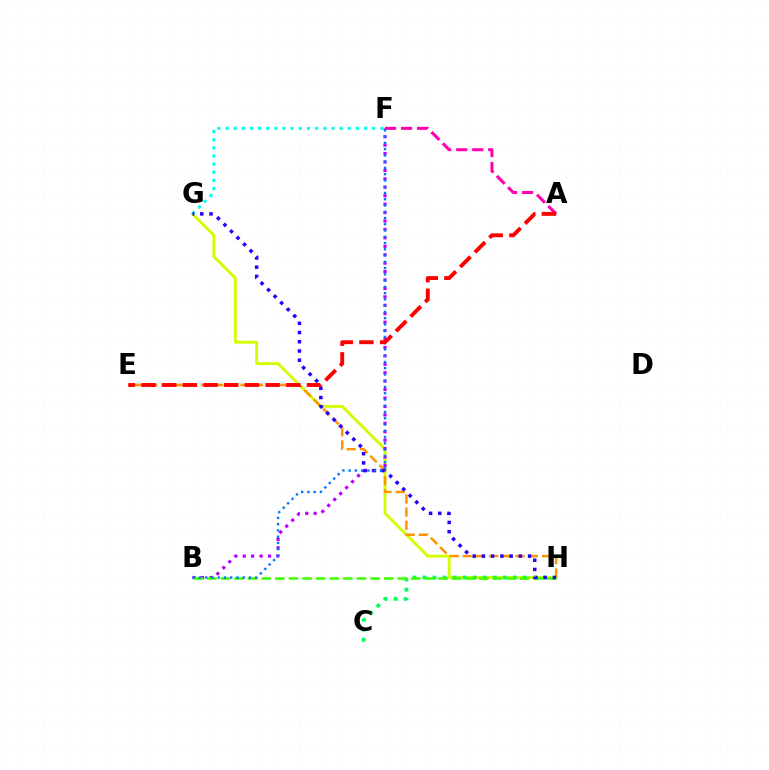{('G', 'H'): [{'color': '#d1ff00', 'line_style': 'solid', 'thickness': 2.07}, {'color': '#2500ff', 'line_style': 'dotted', 'thickness': 2.51}], ('B', 'F'): [{'color': '#b900ff', 'line_style': 'dotted', 'thickness': 2.29}, {'color': '#0074ff', 'line_style': 'dotted', 'thickness': 1.7}], ('F', 'G'): [{'color': '#00fff6', 'line_style': 'dotted', 'thickness': 2.21}], ('C', 'H'): [{'color': '#00ff5c', 'line_style': 'dotted', 'thickness': 2.73}], ('E', 'H'): [{'color': '#ff9400', 'line_style': 'dashed', 'thickness': 1.79}], ('A', 'F'): [{'color': '#ff00ac', 'line_style': 'dashed', 'thickness': 2.17}], ('B', 'H'): [{'color': '#3dff00', 'line_style': 'dashed', 'thickness': 1.85}], ('A', 'E'): [{'color': '#ff0000', 'line_style': 'dashed', 'thickness': 2.81}]}